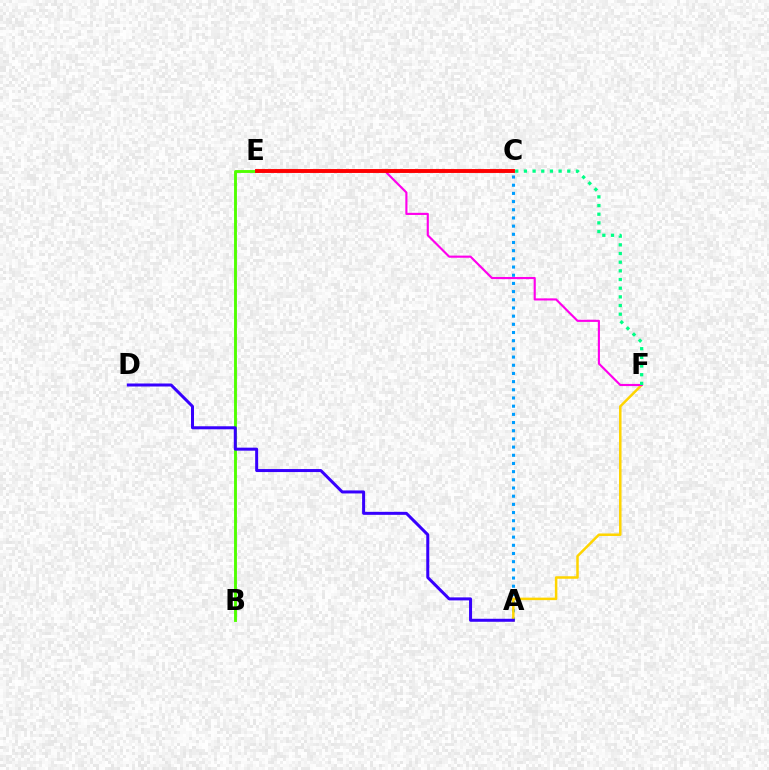{('A', 'C'): [{'color': '#009eff', 'line_style': 'dotted', 'thickness': 2.22}], ('A', 'F'): [{'color': '#ffd500', 'line_style': 'solid', 'thickness': 1.8}], ('E', 'F'): [{'color': '#ff00ed', 'line_style': 'solid', 'thickness': 1.54}], ('B', 'E'): [{'color': '#4fff00', 'line_style': 'solid', 'thickness': 2.07}], ('C', 'F'): [{'color': '#00ff86', 'line_style': 'dotted', 'thickness': 2.36}], ('C', 'E'): [{'color': '#ff0000', 'line_style': 'solid', 'thickness': 2.8}], ('A', 'D'): [{'color': '#3700ff', 'line_style': 'solid', 'thickness': 2.16}]}